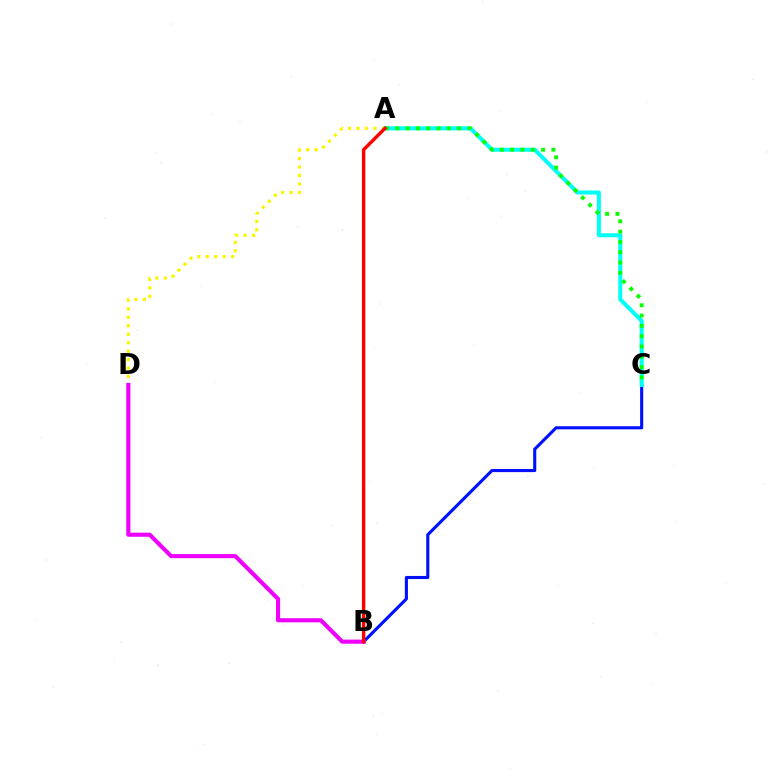{('B', 'C'): [{'color': '#0010ff', 'line_style': 'solid', 'thickness': 2.23}], ('A', 'C'): [{'color': '#00fff6', 'line_style': 'solid', 'thickness': 2.9}, {'color': '#08ff00', 'line_style': 'dotted', 'thickness': 2.8}], ('A', 'D'): [{'color': '#fcf500', 'line_style': 'dotted', 'thickness': 2.3}], ('B', 'D'): [{'color': '#ee00ff', 'line_style': 'solid', 'thickness': 2.96}], ('A', 'B'): [{'color': '#ff0000', 'line_style': 'solid', 'thickness': 2.44}]}